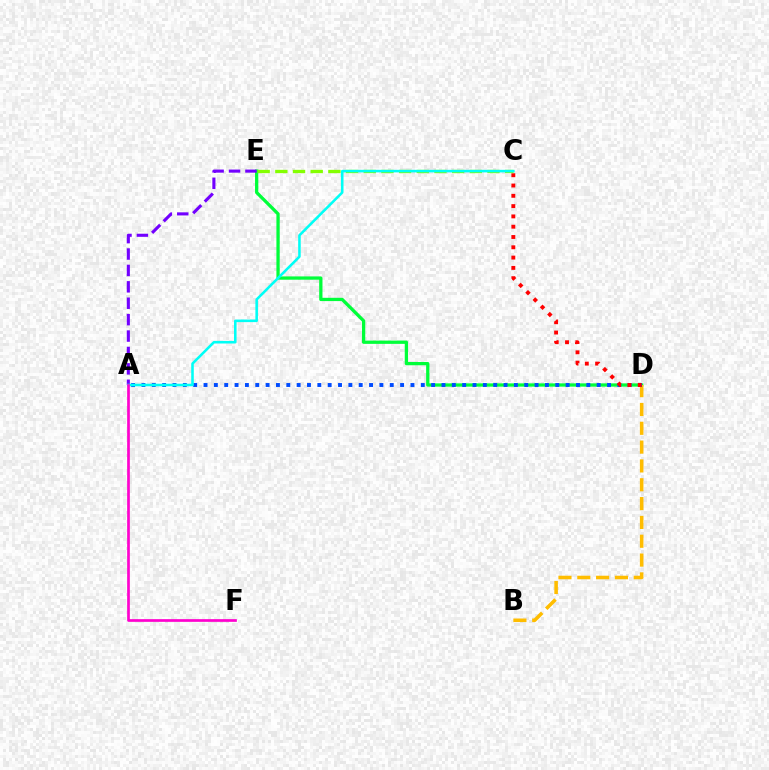{('D', 'E'): [{'color': '#00ff39', 'line_style': 'solid', 'thickness': 2.36}], ('B', 'D'): [{'color': '#ffbd00', 'line_style': 'dashed', 'thickness': 2.56}], ('A', 'D'): [{'color': '#004bff', 'line_style': 'dotted', 'thickness': 2.81}], ('A', 'E'): [{'color': '#7200ff', 'line_style': 'dashed', 'thickness': 2.23}], ('C', 'D'): [{'color': '#ff0000', 'line_style': 'dotted', 'thickness': 2.8}], ('C', 'E'): [{'color': '#84ff00', 'line_style': 'dashed', 'thickness': 2.4}], ('A', 'C'): [{'color': '#00fff6', 'line_style': 'solid', 'thickness': 1.84}], ('A', 'F'): [{'color': '#ff00cf', 'line_style': 'solid', 'thickness': 1.94}]}